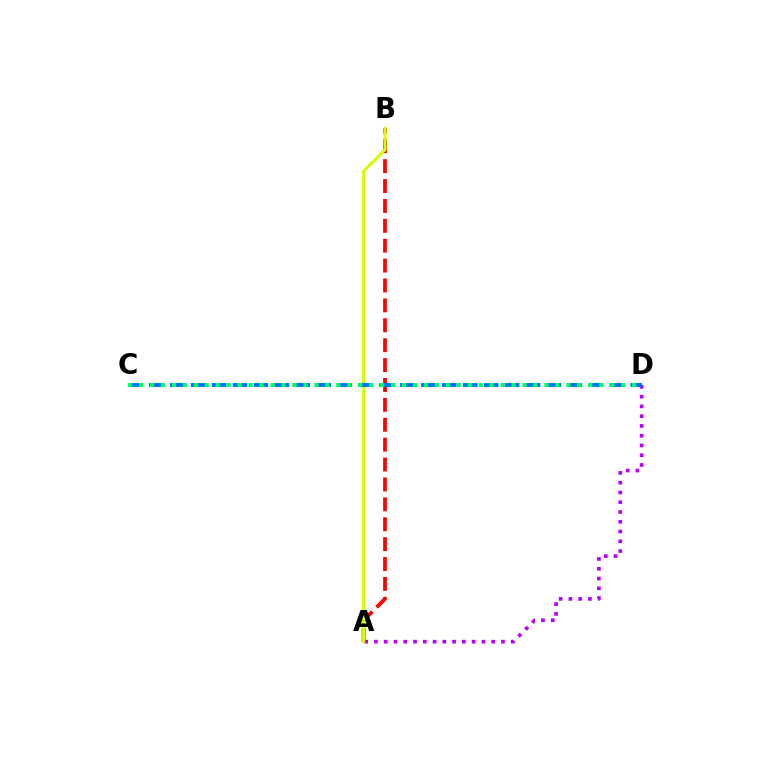{('A', 'B'): [{'color': '#ff0000', 'line_style': 'dashed', 'thickness': 2.7}, {'color': '#d1ff00', 'line_style': 'solid', 'thickness': 2.17}], ('A', 'D'): [{'color': '#b900ff', 'line_style': 'dotted', 'thickness': 2.65}], ('C', 'D'): [{'color': '#0074ff', 'line_style': 'dashed', 'thickness': 2.84}, {'color': '#00ff5c', 'line_style': 'dotted', 'thickness': 2.98}]}